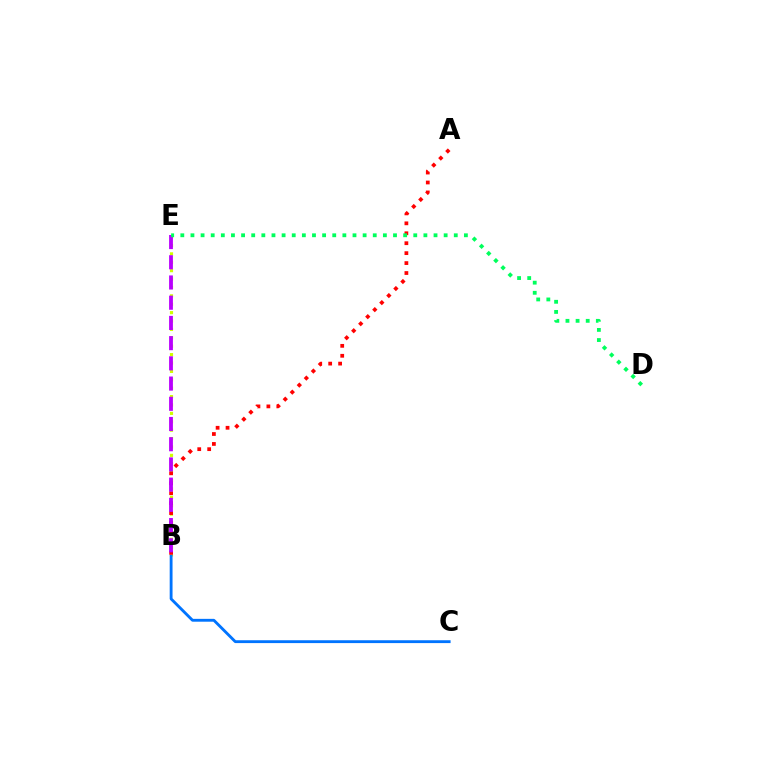{('B', 'E'): [{'color': '#d1ff00', 'line_style': 'dotted', 'thickness': 2.28}, {'color': '#b900ff', 'line_style': 'dashed', 'thickness': 2.75}], ('B', 'C'): [{'color': '#0074ff', 'line_style': 'solid', 'thickness': 2.05}], ('A', 'B'): [{'color': '#ff0000', 'line_style': 'dotted', 'thickness': 2.7}], ('D', 'E'): [{'color': '#00ff5c', 'line_style': 'dotted', 'thickness': 2.75}]}